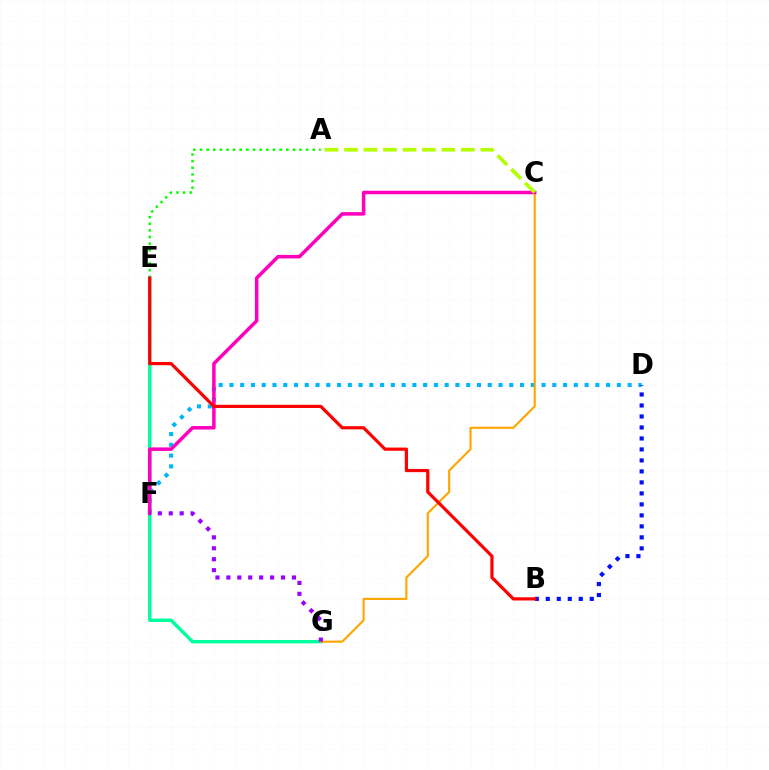{('D', 'F'): [{'color': '#00b5ff', 'line_style': 'dotted', 'thickness': 2.92}], ('B', 'D'): [{'color': '#0010ff', 'line_style': 'dotted', 'thickness': 2.99}], ('A', 'E'): [{'color': '#08ff00', 'line_style': 'dotted', 'thickness': 1.8}], ('E', 'G'): [{'color': '#00ff9d', 'line_style': 'solid', 'thickness': 2.45}], ('C', 'G'): [{'color': '#ffa500', 'line_style': 'solid', 'thickness': 1.52}], ('C', 'F'): [{'color': '#ff00bd', 'line_style': 'solid', 'thickness': 2.53}], ('A', 'C'): [{'color': '#b3ff00', 'line_style': 'dashed', 'thickness': 2.64}], ('B', 'E'): [{'color': '#ff0000', 'line_style': 'solid', 'thickness': 2.3}], ('F', 'G'): [{'color': '#9b00ff', 'line_style': 'dotted', 'thickness': 2.97}]}